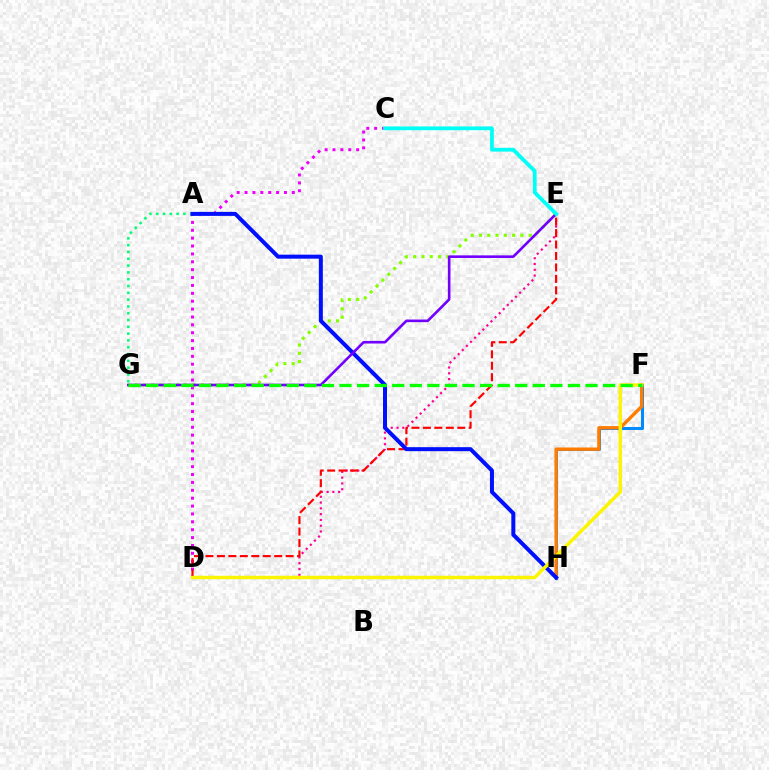{('C', 'D'): [{'color': '#ee00ff', 'line_style': 'dotted', 'thickness': 2.14}], ('A', 'G'): [{'color': '#00ff74', 'line_style': 'dotted', 'thickness': 1.85}], ('F', 'H'): [{'color': '#008cff', 'line_style': 'solid', 'thickness': 2.18}, {'color': '#ff7c00', 'line_style': 'solid', 'thickness': 2.42}], ('D', 'E'): [{'color': '#ff0094', 'line_style': 'dotted', 'thickness': 1.57}, {'color': '#ff0000', 'line_style': 'dashed', 'thickness': 1.56}], ('E', 'G'): [{'color': '#84ff00', 'line_style': 'dotted', 'thickness': 2.25}, {'color': '#7200ff', 'line_style': 'solid', 'thickness': 1.88}], ('A', 'H'): [{'color': '#0010ff', 'line_style': 'solid', 'thickness': 2.88}], ('D', 'F'): [{'color': '#fcf500', 'line_style': 'solid', 'thickness': 2.46}], ('F', 'G'): [{'color': '#08ff00', 'line_style': 'dashed', 'thickness': 2.39}], ('C', 'E'): [{'color': '#00fff6', 'line_style': 'solid', 'thickness': 2.72}]}